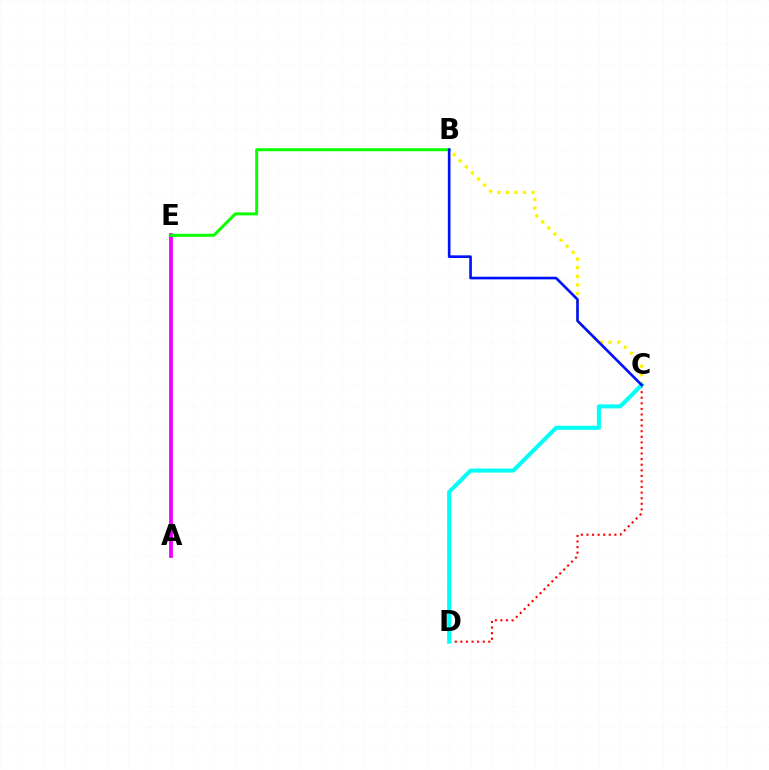{('C', 'D'): [{'color': '#ff0000', 'line_style': 'dotted', 'thickness': 1.52}, {'color': '#00fff6', 'line_style': 'solid', 'thickness': 2.91}], ('A', 'E'): [{'color': '#ee00ff', 'line_style': 'solid', 'thickness': 2.71}], ('B', 'C'): [{'color': '#fcf500', 'line_style': 'dotted', 'thickness': 2.34}, {'color': '#0010ff', 'line_style': 'solid', 'thickness': 1.9}], ('B', 'E'): [{'color': '#08ff00', 'line_style': 'solid', 'thickness': 2.14}]}